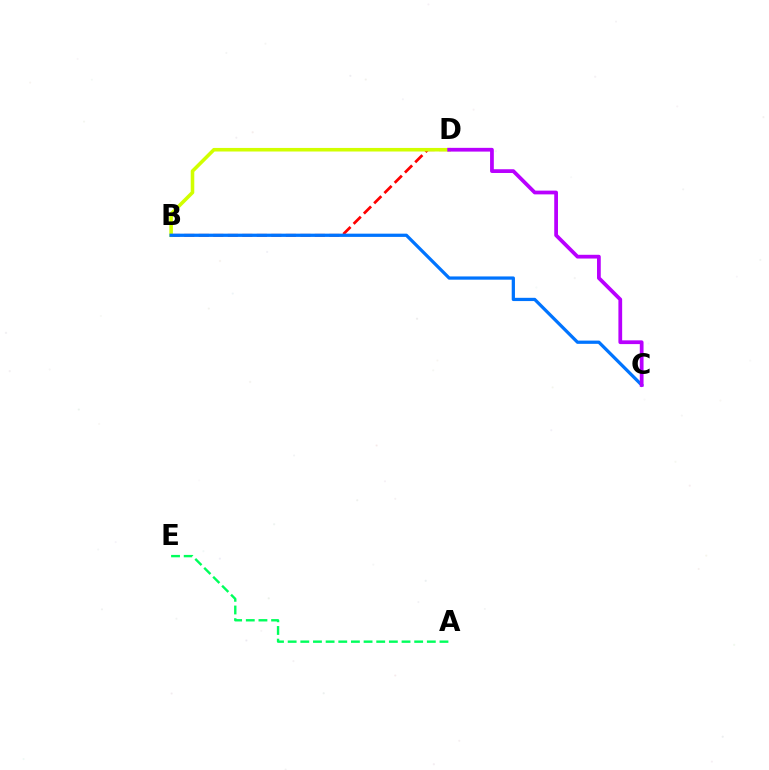{('A', 'E'): [{'color': '#00ff5c', 'line_style': 'dashed', 'thickness': 1.72}], ('B', 'D'): [{'color': '#ff0000', 'line_style': 'dashed', 'thickness': 1.97}, {'color': '#d1ff00', 'line_style': 'solid', 'thickness': 2.57}], ('B', 'C'): [{'color': '#0074ff', 'line_style': 'solid', 'thickness': 2.34}], ('C', 'D'): [{'color': '#b900ff', 'line_style': 'solid', 'thickness': 2.7}]}